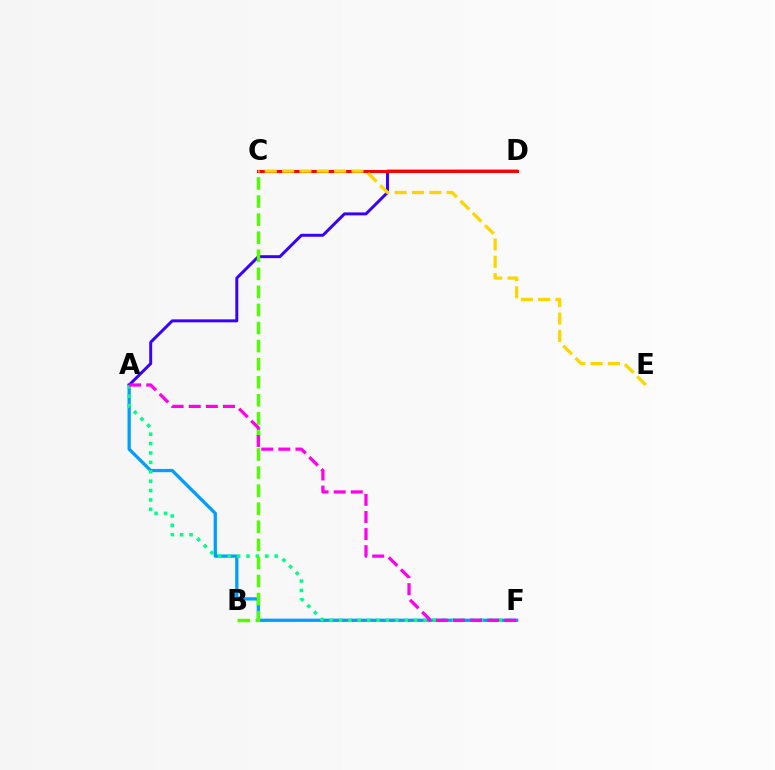{('A', 'F'): [{'color': '#009eff', 'line_style': 'solid', 'thickness': 2.35}, {'color': '#00ff86', 'line_style': 'dotted', 'thickness': 2.55}, {'color': '#ff00ed', 'line_style': 'dashed', 'thickness': 2.32}], ('A', 'D'): [{'color': '#3700ff', 'line_style': 'solid', 'thickness': 2.13}], ('C', 'D'): [{'color': '#ff0000', 'line_style': 'solid', 'thickness': 2.18}], ('C', 'E'): [{'color': '#ffd500', 'line_style': 'dashed', 'thickness': 2.35}], ('B', 'C'): [{'color': '#4fff00', 'line_style': 'dashed', 'thickness': 2.45}]}